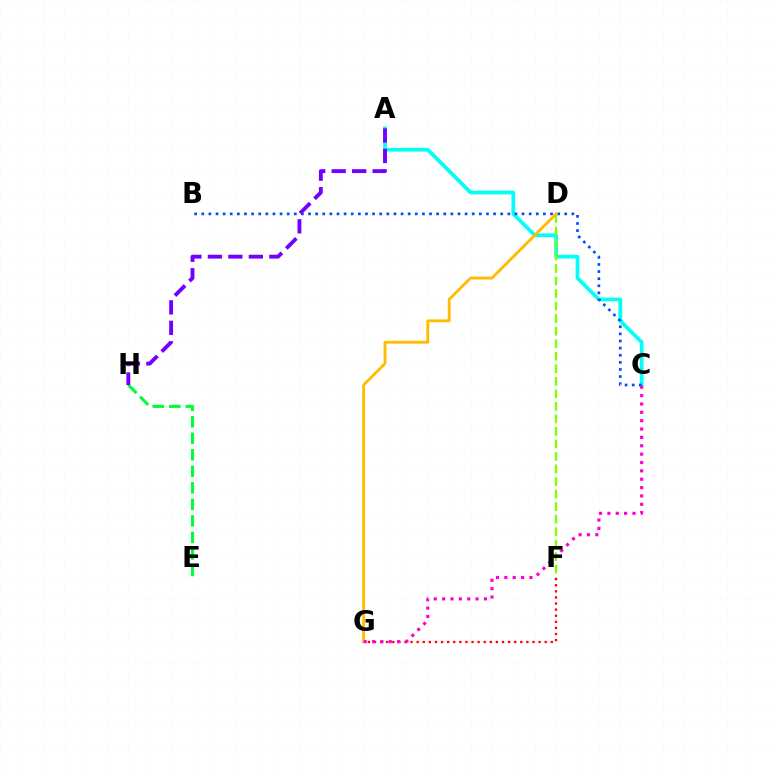{('E', 'H'): [{'color': '#00ff39', 'line_style': 'dashed', 'thickness': 2.24}], ('F', 'G'): [{'color': '#ff0000', 'line_style': 'dotted', 'thickness': 1.66}], ('A', 'C'): [{'color': '#00fff6', 'line_style': 'solid', 'thickness': 2.69}], ('D', 'F'): [{'color': '#84ff00', 'line_style': 'dashed', 'thickness': 1.7}], ('B', 'C'): [{'color': '#004bff', 'line_style': 'dotted', 'thickness': 1.93}], ('D', 'G'): [{'color': '#ffbd00', 'line_style': 'solid', 'thickness': 2.06}], ('A', 'H'): [{'color': '#7200ff', 'line_style': 'dashed', 'thickness': 2.78}], ('C', 'G'): [{'color': '#ff00cf', 'line_style': 'dotted', 'thickness': 2.27}]}